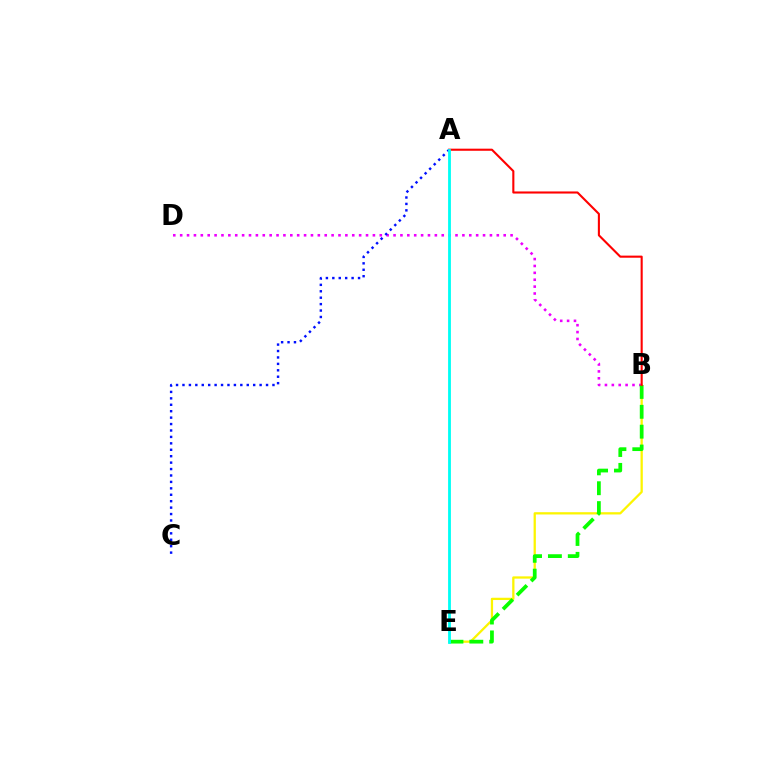{('B', 'E'): [{'color': '#fcf500', 'line_style': 'solid', 'thickness': 1.64}, {'color': '#08ff00', 'line_style': 'dashed', 'thickness': 2.7}], ('B', 'D'): [{'color': '#ee00ff', 'line_style': 'dotted', 'thickness': 1.87}], ('A', 'B'): [{'color': '#ff0000', 'line_style': 'solid', 'thickness': 1.51}], ('A', 'C'): [{'color': '#0010ff', 'line_style': 'dotted', 'thickness': 1.75}], ('A', 'E'): [{'color': '#00fff6', 'line_style': 'solid', 'thickness': 2.03}]}